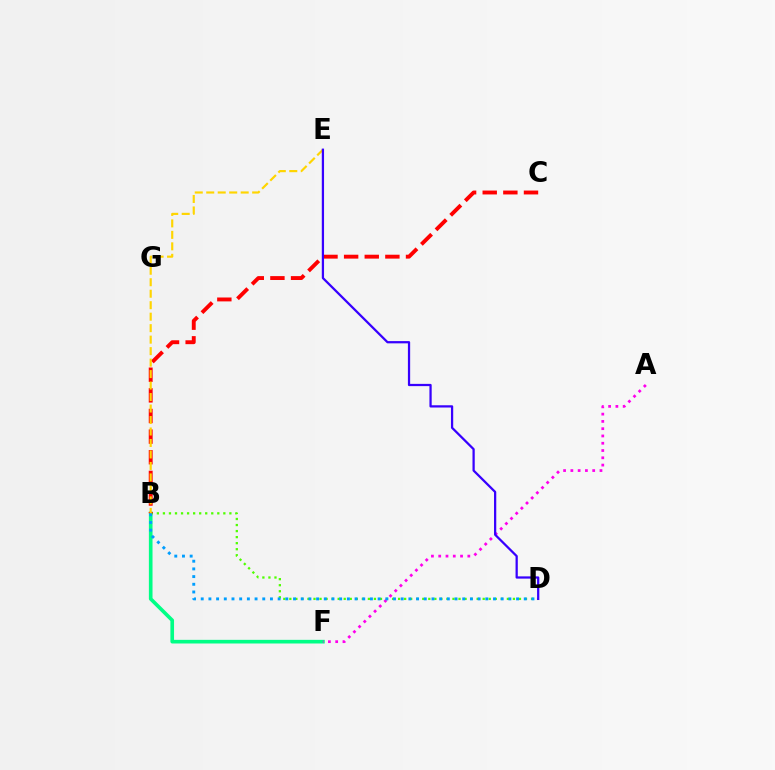{('B', 'F'): [{'color': '#00ff86', 'line_style': 'solid', 'thickness': 2.62}], ('A', 'F'): [{'color': '#ff00ed', 'line_style': 'dotted', 'thickness': 1.98}], ('B', 'D'): [{'color': '#4fff00', 'line_style': 'dotted', 'thickness': 1.64}, {'color': '#009eff', 'line_style': 'dotted', 'thickness': 2.09}], ('B', 'C'): [{'color': '#ff0000', 'line_style': 'dashed', 'thickness': 2.8}], ('B', 'E'): [{'color': '#ffd500', 'line_style': 'dashed', 'thickness': 1.56}], ('D', 'E'): [{'color': '#3700ff', 'line_style': 'solid', 'thickness': 1.62}]}